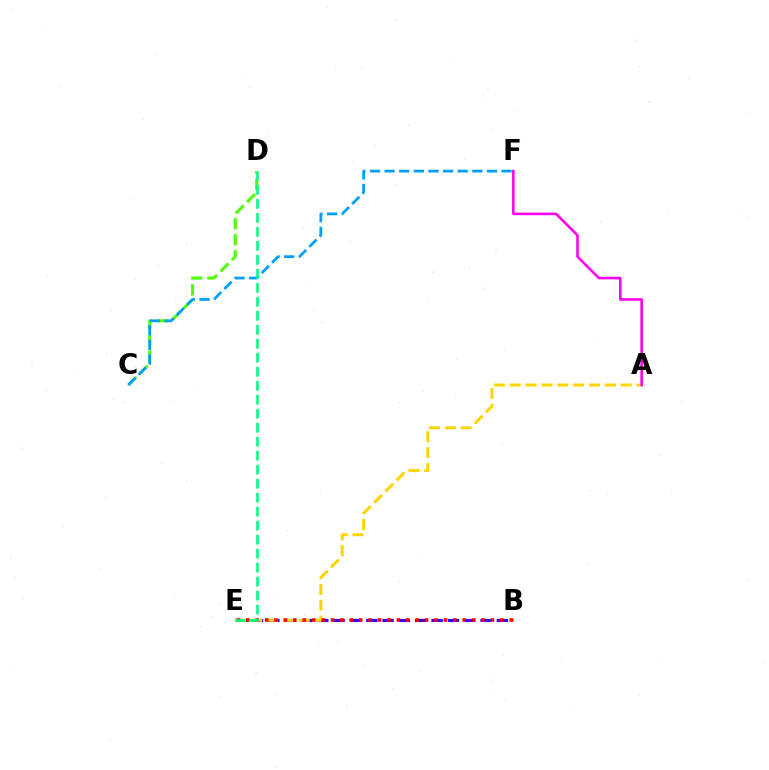{('B', 'E'): [{'color': '#3700ff', 'line_style': 'dashed', 'thickness': 2.22}, {'color': '#ff0000', 'line_style': 'dotted', 'thickness': 2.56}], ('C', 'D'): [{'color': '#4fff00', 'line_style': 'dashed', 'thickness': 2.18}], ('A', 'E'): [{'color': '#ffd500', 'line_style': 'dashed', 'thickness': 2.15}], ('A', 'F'): [{'color': '#ff00ed', 'line_style': 'solid', 'thickness': 1.86}], ('C', 'F'): [{'color': '#009eff', 'line_style': 'dashed', 'thickness': 1.99}], ('D', 'E'): [{'color': '#00ff86', 'line_style': 'dashed', 'thickness': 1.9}]}